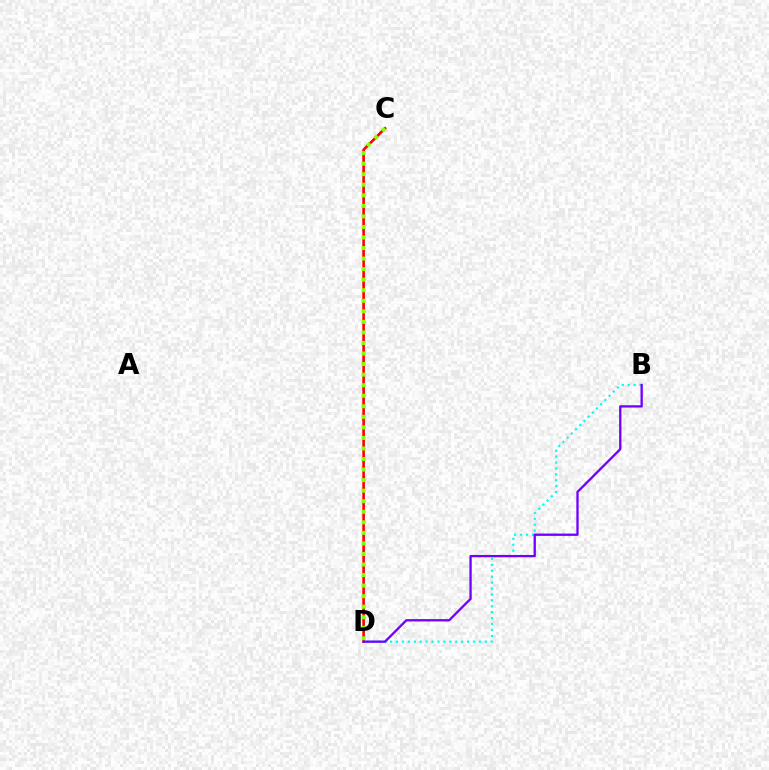{('B', 'D'): [{'color': '#00fff6', 'line_style': 'dotted', 'thickness': 1.61}, {'color': '#7200ff', 'line_style': 'solid', 'thickness': 1.67}], ('C', 'D'): [{'color': '#ff0000', 'line_style': 'solid', 'thickness': 1.89}, {'color': '#84ff00', 'line_style': 'dotted', 'thickness': 2.87}]}